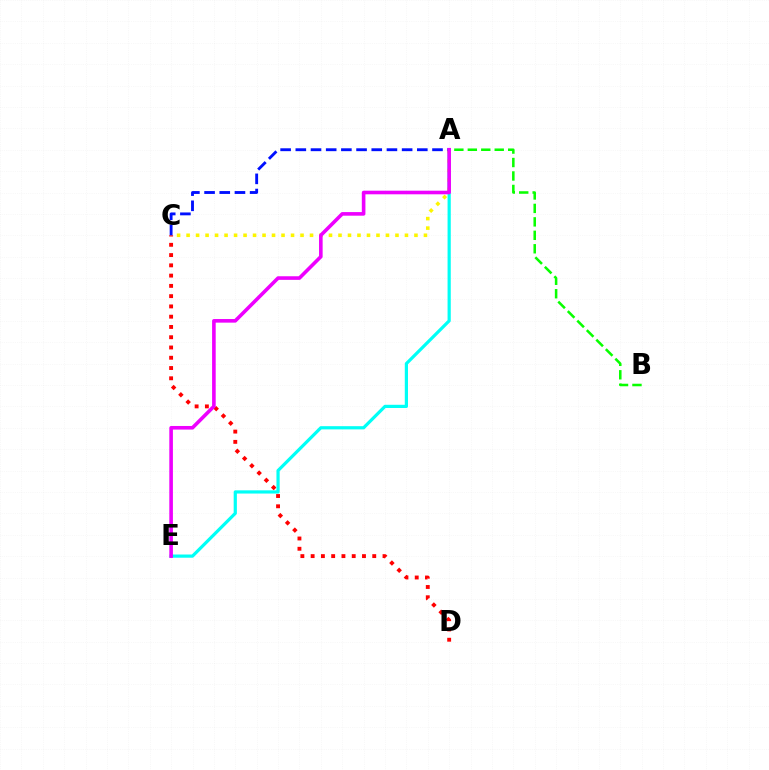{('C', 'D'): [{'color': '#ff0000', 'line_style': 'dotted', 'thickness': 2.79}], ('A', 'B'): [{'color': '#08ff00', 'line_style': 'dashed', 'thickness': 1.83}], ('A', 'E'): [{'color': '#00fff6', 'line_style': 'solid', 'thickness': 2.31}, {'color': '#ee00ff', 'line_style': 'solid', 'thickness': 2.6}], ('A', 'C'): [{'color': '#fcf500', 'line_style': 'dotted', 'thickness': 2.58}, {'color': '#0010ff', 'line_style': 'dashed', 'thickness': 2.06}]}